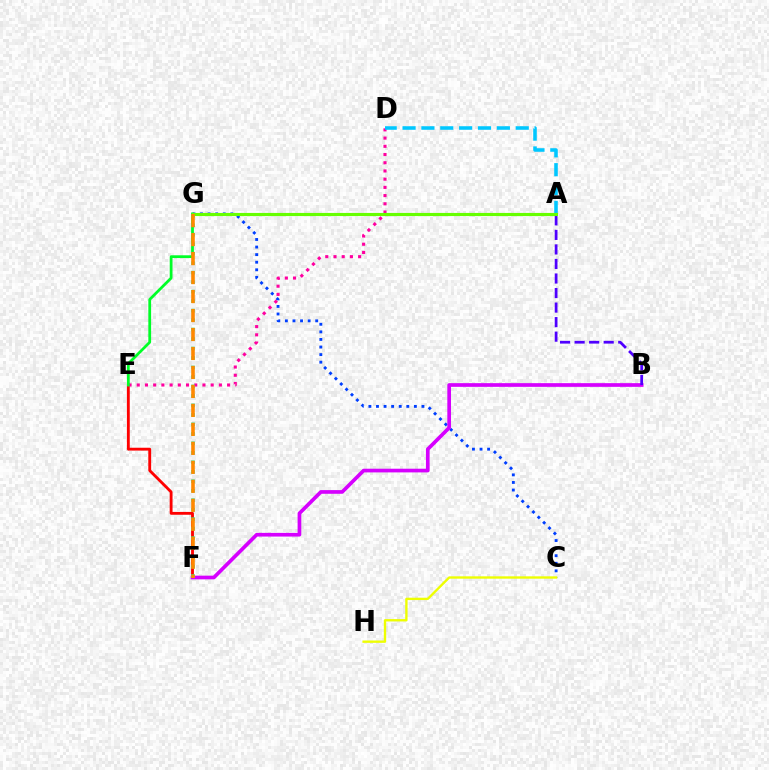{('E', 'F'): [{'color': '#ff0000', 'line_style': 'solid', 'thickness': 2.05}], ('C', 'G'): [{'color': '#003fff', 'line_style': 'dotted', 'thickness': 2.06}], ('D', 'E'): [{'color': '#ff00a0', 'line_style': 'dotted', 'thickness': 2.23}], ('E', 'G'): [{'color': '#00ff27', 'line_style': 'solid', 'thickness': 2.0}], ('C', 'H'): [{'color': '#eeff00', 'line_style': 'solid', 'thickness': 1.69}], ('B', 'F'): [{'color': '#d600ff', 'line_style': 'solid', 'thickness': 2.65}], ('A', 'D'): [{'color': '#00c7ff', 'line_style': 'dashed', 'thickness': 2.56}], ('A', 'B'): [{'color': '#4f00ff', 'line_style': 'dashed', 'thickness': 1.97}], ('F', 'G'): [{'color': '#00ffaf', 'line_style': 'dotted', 'thickness': 2.58}, {'color': '#ff8800', 'line_style': 'dashed', 'thickness': 2.58}], ('A', 'G'): [{'color': '#66ff00', 'line_style': 'solid', 'thickness': 2.26}]}